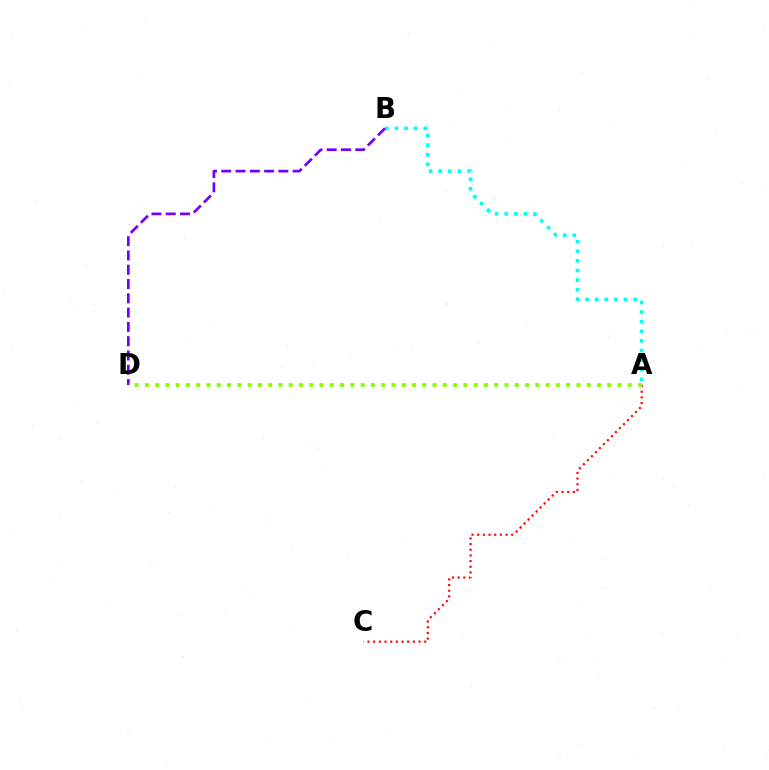{('A', 'C'): [{'color': '#ff0000', 'line_style': 'dotted', 'thickness': 1.54}], ('A', 'B'): [{'color': '#00fff6', 'line_style': 'dotted', 'thickness': 2.61}], ('B', 'D'): [{'color': '#7200ff', 'line_style': 'dashed', 'thickness': 1.94}], ('A', 'D'): [{'color': '#84ff00', 'line_style': 'dotted', 'thickness': 2.79}]}